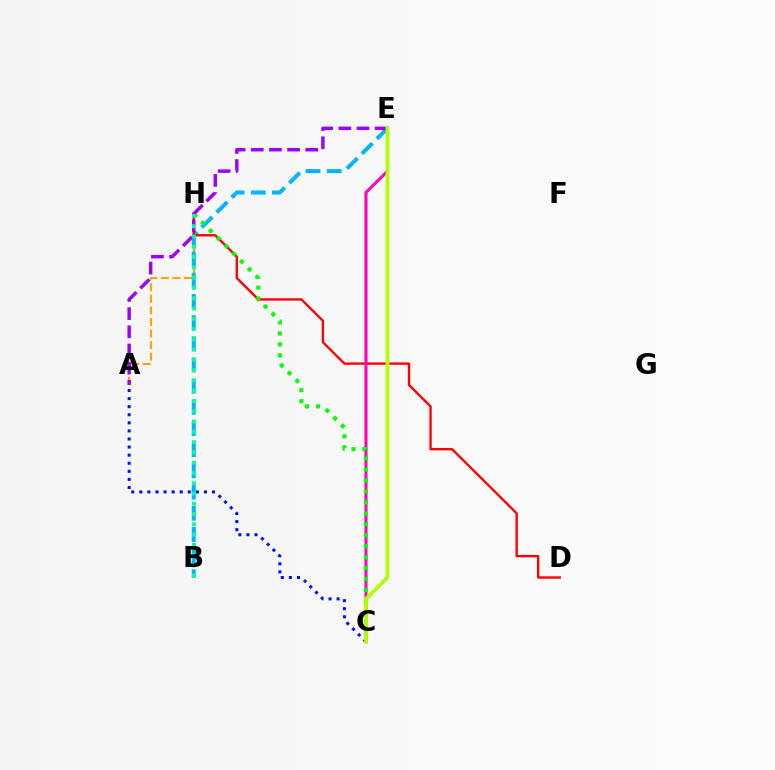{('A', 'H'): [{'color': '#ffa500', 'line_style': 'dashed', 'thickness': 1.57}], ('A', 'C'): [{'color': '#0010ff', 'line_style': 'dotted', 'thickness': 2.19}], ('B', 'E'): [{'color': '#00b5ff', 'line_style': 'dashed', 'thickness': 2.88}], ('D', 'H'): [{'color': '#ff0000', 'line_style': 'solid', 'thickness': 1.71}], ('C', 'E'): [{'color': '#ff00bd', 'line_style': 'solid', 'thickness': 2.21}, {'color': '#b3ff00', 'line_style': 'solid', 'thickness': 2.72}], ('C', 'H'): [{'color': '#08ff00', 'line_style': 'dotted', 'thickness': 2.98}], ('A', 'E'): [{'color': '#9b00ff', 'line_style': 'dashed', 'thickness': 2.47}], ('B', 'H'): [{'color': '#00ff9d', 'line_style': 'dotted', 'thickness': 2.79}]}